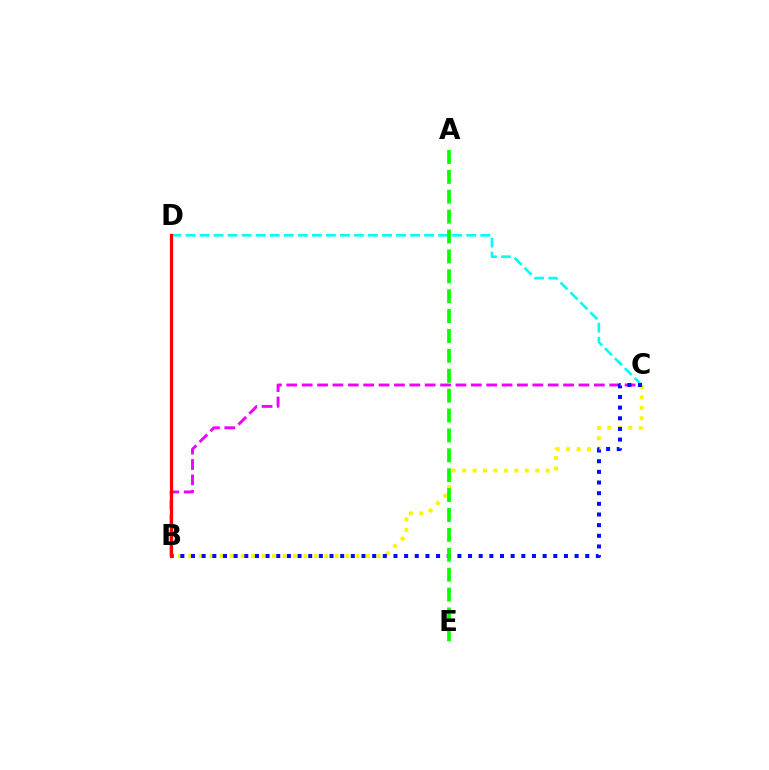{('C', 'D'): [{'color': '#00fff6', 'line_style': 'dashed', 'thickness': 1.91}], ('B', 'C'): [{'color': '#fcf500', 'line_style': 'dotted', 'thickness': 2.84}, {'color': '#ee00ff', 'line_style': 'dashed', 'thickness': 2.09}, {'color': '#0010ff', 'line_style': 'dotted', 'thickness': 2.89}], ('B', 'D'): [{'color': '#ff0000', 'line_style': 'solid', 'thickness': 2.31}], ('A', 'E'): [{'color': '#08ff00', 'line_style': 'dashed', 'thickness': 2.7}]}